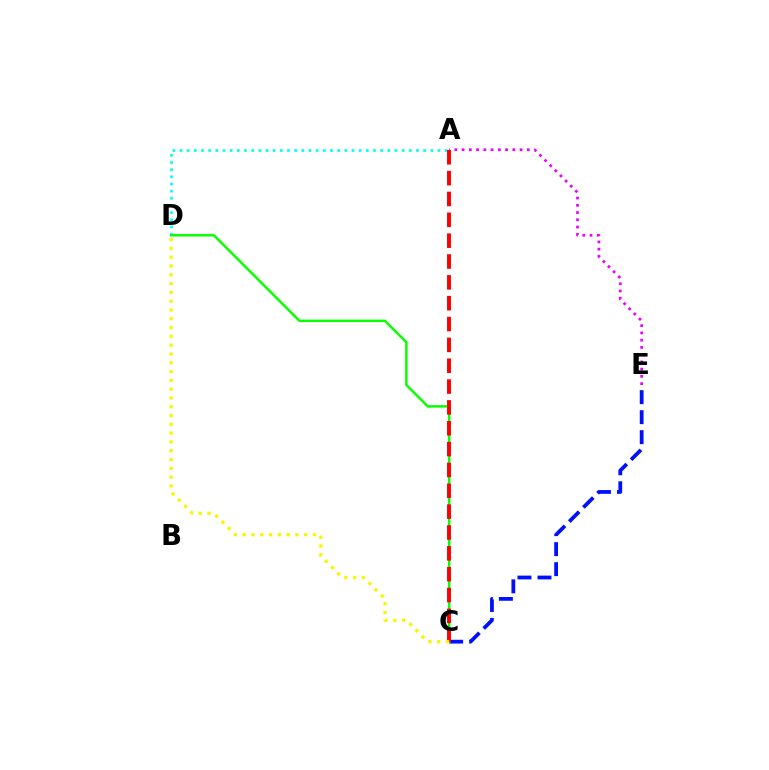{('A', 'E'): [{'color': '#ee00ff', 'line_style': 'dotted', 'thickness': 1.97}], ('C', 'E'): [{'color': '#0010ff', 'line_style': 'dashed', 'thickness': 2.72}], ('A', 'D'): [{'color': '#00fff6', 'line_style': 'dotted', 'thickness': 1.95}], ('C', 'D'): [{'color': '#08ff00', 'line_style': 'solid', 'thickness': 1.78}, {'color': '#fcf500', 'line_style': 'dotted', 'thickness': 2.39}], ('A', 'C'): [{'color': '#ff0000', 'line_style': 'dashed', 'thickness': 2.83}]}